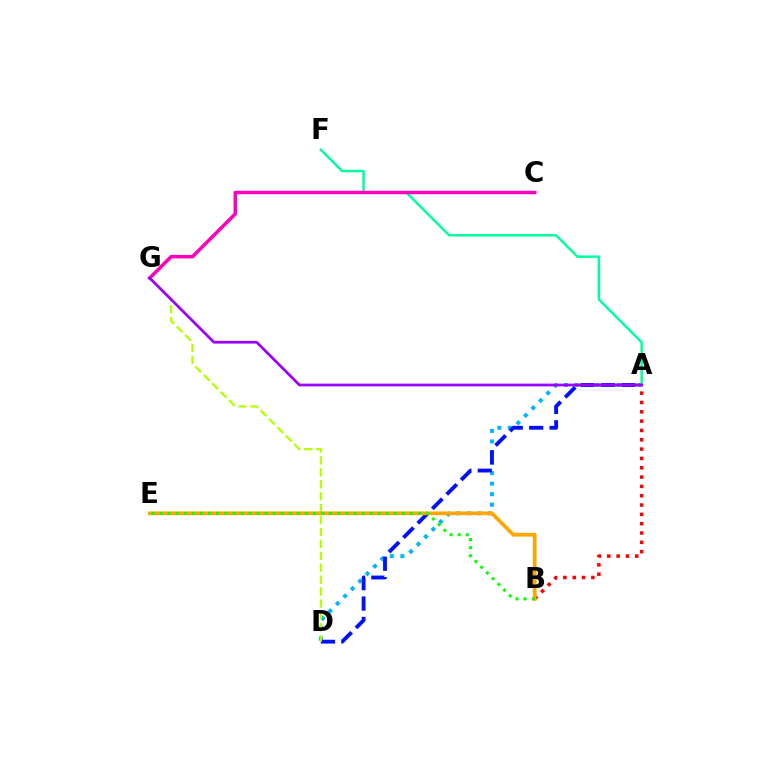{('A', 'D'): [{'color': '#00b5ff', 'line_style': 'dotted', 'thickness': 2.86}, {'color': '#0010ff', 'line_style': 'dashed', 'thickness': 2.77}], ('A', 'F'): [{'color': '#00ff9d', 'line_style': 'solid', 'thickness': 1.78}], ('C', 'G'): [{'color': '#ff00bd', 'line_style': 'solid', 'thickness': 2.52}], ('D', 'G'): [{'color': '#b3ff00', 'line_style': 'dashed', 'thickness': 1.62}], ('A', 'B'): [{'color': '#ff0000', 'line_style': 'dotted', 'thickness': 2.53}], ('A', 'G'): [{'color': '#9b00ff', 'line_style': 'solid', 'thickness': 1.97}], ('B', 'E'): [{'color': '#ffa500', 'line_style': 'solid', 'thickness': 2.68}, {'color': '#08ff00', 'line_style': 'dotted', 'thickness': 2.19}]}